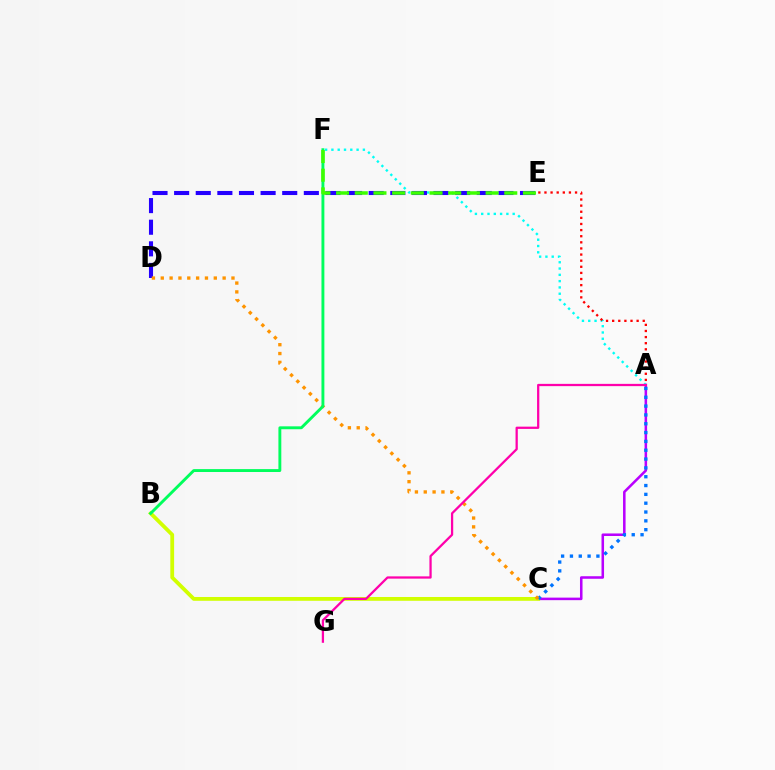{('A', 'C'): [{'color': '#b900ff', 'line_style': 'solid', 'thickness': 1.83}, {'color': '#0074ff', 'line_style': 'dotted', 'thickness': 2.4}], ('A', 'F'): [{'color': '#00fff6', 'line_style': 'dotted', 'thickness': 1.71}], ('B', 'C'): [{'color': '#d1ff00', 'line_style': 'solid', 'thickness': 2.74}], ('A', 'E'): [{'color': '#ff0000', 'line_style': 'dotted', 'thickness': 1.66}], ('D', 'E'): [{'color': '#2500ff', 'line_style': 'dashed', 'thickness': 2.94}], ('C', 'D'): [{'color': '#ff9400', 'line_style': 'dotted', 'thickness': 2.4}], ('A', 'G'): [{'color': '#ff00ac', 'line_style': 'solid', 'thickness': 1.63}], ('B', 'F'): [{'color': '#00ff5c', 'line_style': 'solid', 'thickness': 2.08}], ('E', 'F'): [{'color': '#3dff00', 'line_style': 'dashed', 'thickness': 2.54}]}